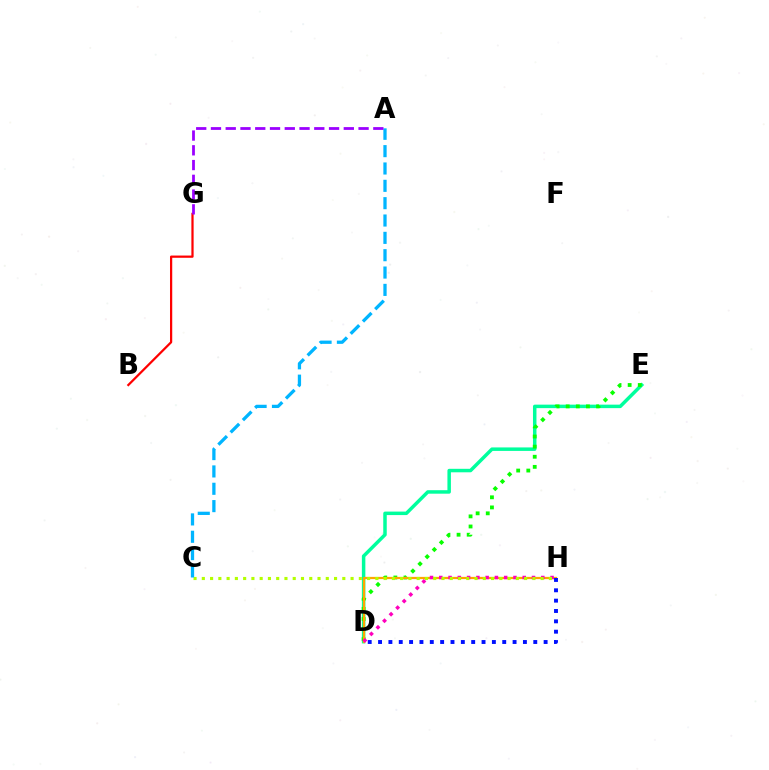{('D', 'E'): [{'color': '#00ff9d', 'line_style': 'solid', 'thickness': 2.51}, {'color': '#08ff00', 'line_style': 'dotted', 'thickness': 2.75}], ('D', 'H'): [{'color': '#ffa500', 'line_style': 'solid', 'thickness': 1.61}, {'color': '#ff00bd', 'line_style': 'dotted', 'thickness': 2.52}, {'color': '#0010ff', 'line_style': 'dotted', 'thickness': 2.81}], ('C', 'H'): [{'color': '#b3ff00', 'line_style': 'dotted', 'thickness': 2.25}], ('B', 'G'): [{'color': '#ff0000', 'line_style': 'solid', 'thickness': 1.61}], ('A', 'C'): [{'color': '#00b5ff', 'line_style': 'dashed', 'thickness': 2.36}], ('A', 'G'): [{'color': '#9b00ff', 'line_style': 'dashed', 'thickness': 2.01}]}